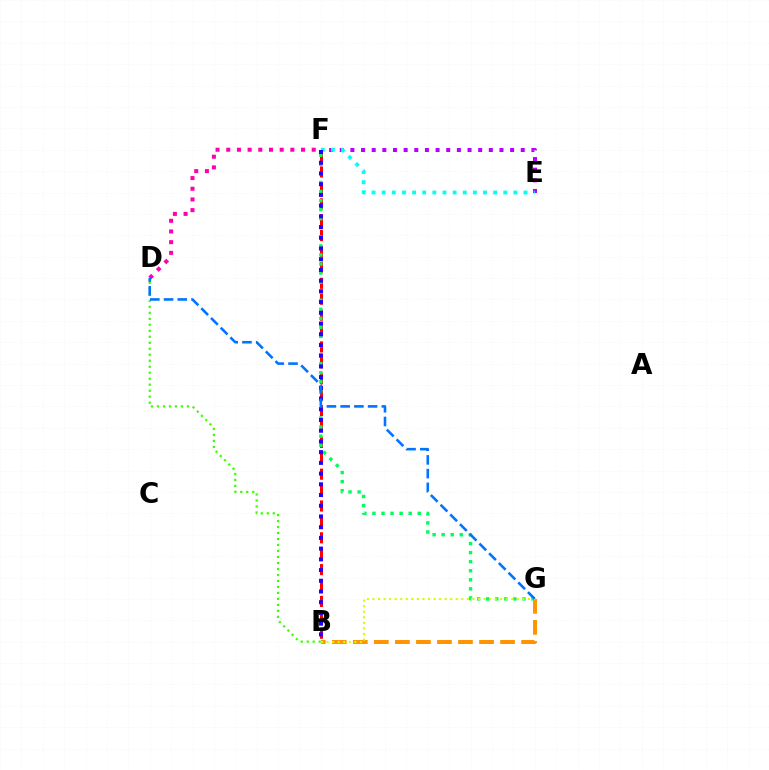{('B', 'F'): [{'color': '#ff0000', 'line_style': 'dashed', 'thickness': 2.16}, {'color': '#2500ff', 'line_style': 'dotted', 'thickness': 2.91}], ('E', 'F'): [{'color': '#b900ff', 'line_style': 'dotted', 'thickness': 2.89}, {'color': '#00fff6', 'line_style': 'dotted', 'thickness': 2.75}], ('F', 'G'): [{'color': '#00ff5c', 'line_style': 'dotted', 'thickness': 2.46}], ('B', 'G'): [{'color': '#ff9400', 'line_style': 'dashed', 'thickness': 2.86}, {'color': '#d1ff00', 'line_style': 'dotted', 'thickness': 1.51}], ('B', 'D'): [{'color': '#3dff00', 'line_style': 'dotted', 'thickness': 1.63}], ('D', 'F'): [{'color': '#ff00ac', 'line_style': 'dotted', 'thickness': 2.9}], ('D', 'G'): [{'color': '#0074ff', 'line_style': 'dashed', 'thickness': 1.87}]}